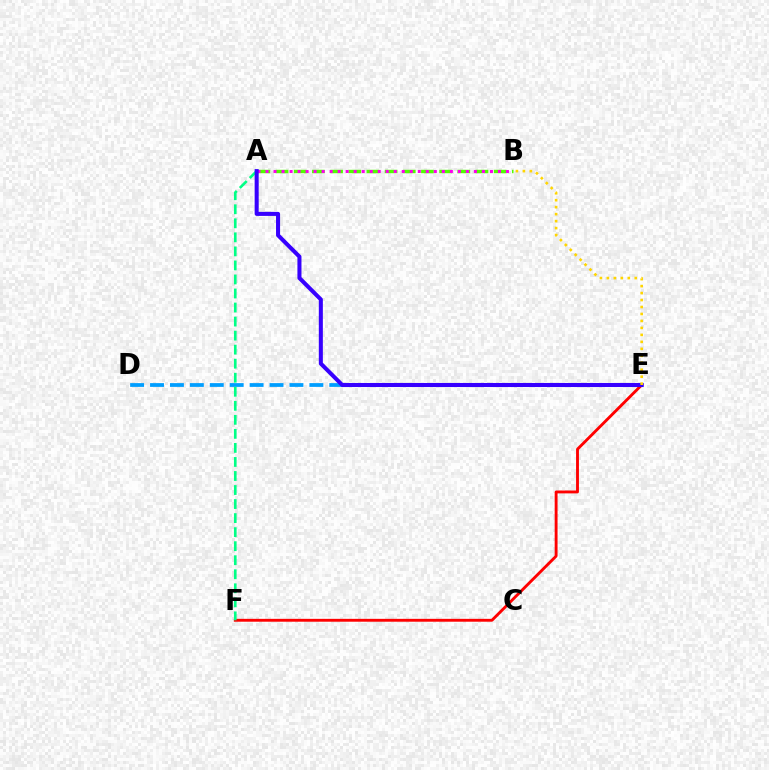{('E', 'F'): [{'color': '#ff0000', 'line_style': 'solid', 'thickness': 2.07}], ('A', 'B'): [{'color': '#4fff00', 'line_style': 'dashed', 'thickness': 2.47}, {'color': '#ff00ed', 'line_style': 'dotted', 'thickness': 2.18}], ('D', 'E'): [{'color': '#009eff', 'line_style': 'dashed', 'thickness': 2.71}], ('A', 'F'): [{'color': '#00ff86', 'line_style': 'dashed', 'thickness': 1.91}], ('A', 'E'): [{'color': '#3700ff', 'line_style': 'solid', 'thickness': 2.91}], ('B', 'E'): [{'color': '#ffd500', 'line_style': 'dotted', 'thickness': 1.89}]}